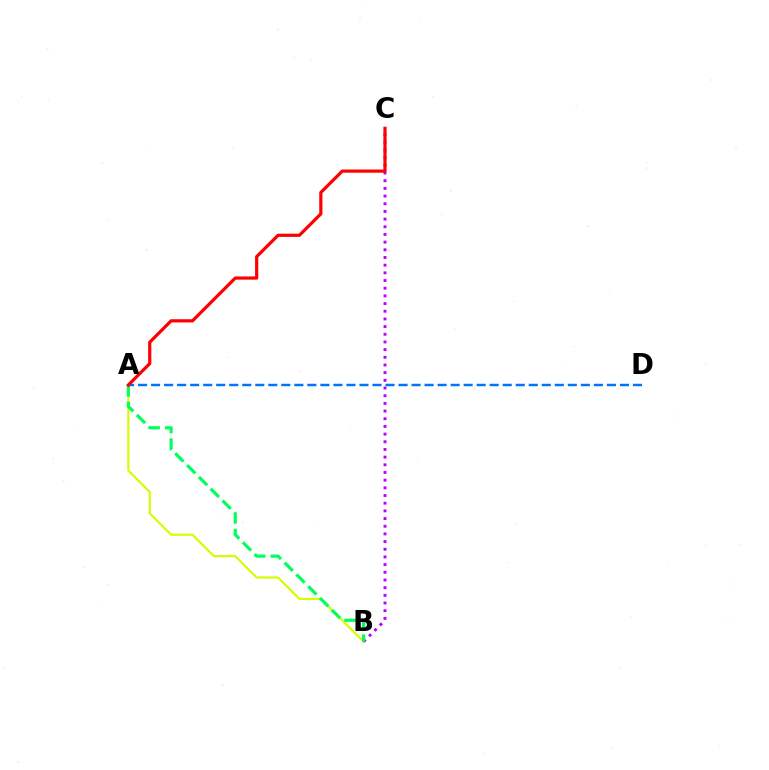{('A', 'B'): [{'color': '#d1ff00', 'line_style': 'solid', 'thickness': 1.56}, {'color': '#00ff5c', 'line_style': 'dashed', 'thickness': 2.27}], ('B', 'C'): [{'color': '#b900ff', 'line_style': 'dotted', 'thickness': 2.09}], ('A', 'D'): [{'color': '#0074ff', 'line_style': 'dashed', 'thickness': 1.77}], ('A', 'C'): [{'color': '#ff0000', 'line_style': 'solid', 'thickness': 2.3}]}